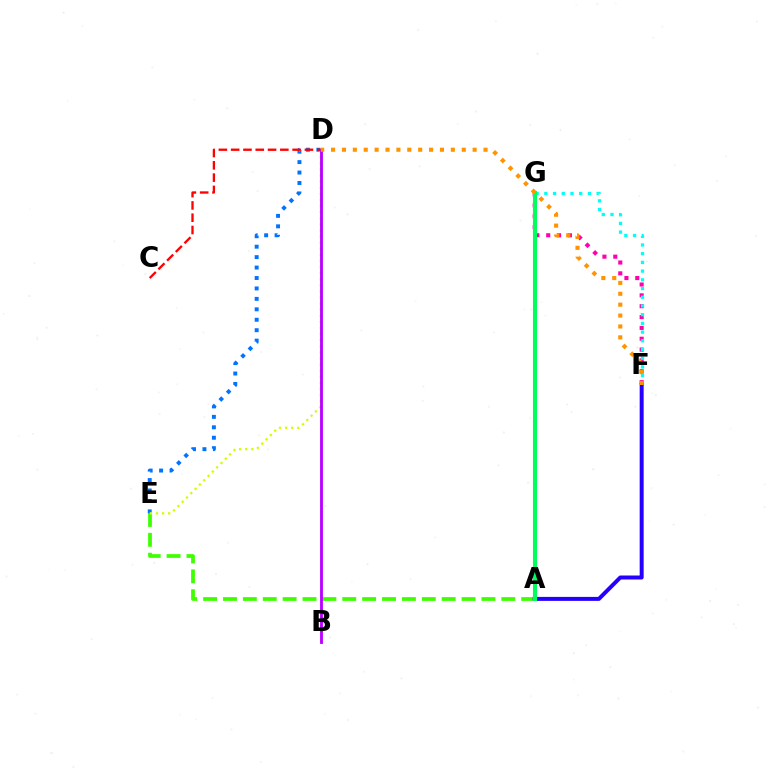{('A', 'E'): [{'color': '#3dff00', 'line_style': 'dashed', 'thickness': 2.7}], ('F', 'G'): [{'color': '#ff00ac', 'line_style': 'dotted', 'thickness': 2.95}, {'color': '#00fff6', 'line_style': 'dotted', 'thickness': 2.37}], ('D', 'E'): [{'color': '#0074ff', 'line_style': 'dotted', 'thickness': 2.84}, {'color': '#d1ff00', 'line_style': 'dotted', 'thickness': 1.66}], ('A', 'F'): [{'color': '#2500ff', 'line_style': 'solid', 'thickness': 2.87}], ('C', 'D'): [{'color': '#ff0000', 'line_style': 'dashed', 'thickness': 1.67}], ('B', 'D'): [{'color': '#b900ff', 'line_style': 'solid', 'thickness': 2.04}], ('A', 'G'): [{'color': '#00ff5c', 'line_style': 'solid', 'thickness': 2.96}], ('D', 'F'): [{'color': '#ff9400', 'line_style': 'dotted', 'thickness': 2.96}]}